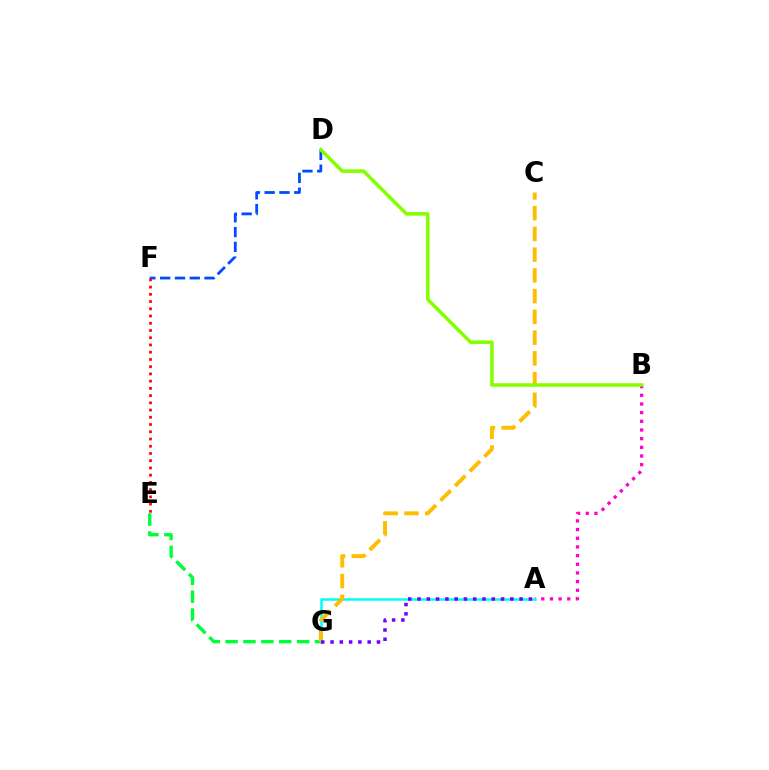{('E', 'G'): [{'color': '#00ff39', 'line_style': 'dashed', 'thickness': 2.43}], ('A', 'B'): [{'color': '#ff00cf', 'line_style': 'dotted', 'thickness': 2.36}], ('A', 'G'): [{'color': '#00fff6', 'line_style': 'solid', 'thickness': 1.82}, {'color': '#7200ff', 'line_style': 'dotted', 'thickness': 2.52}], ('D', 'F'): [{'color': '#004bff', 'line_style': 'dashed', 'thickness': 2.01}], ('C', 'G'): [{'color': '#ffbd00', 'line_style': 'dashed', 'thickness': 2.82}], ('B', 'D'): [{'color': '#84ff00', 'line_style': 'solid', 'thickness': 2.54}], ('E', 'F'): [{'color': '#ff0000', 'line_style': 'dotted', 'thickness': 1.97}]}